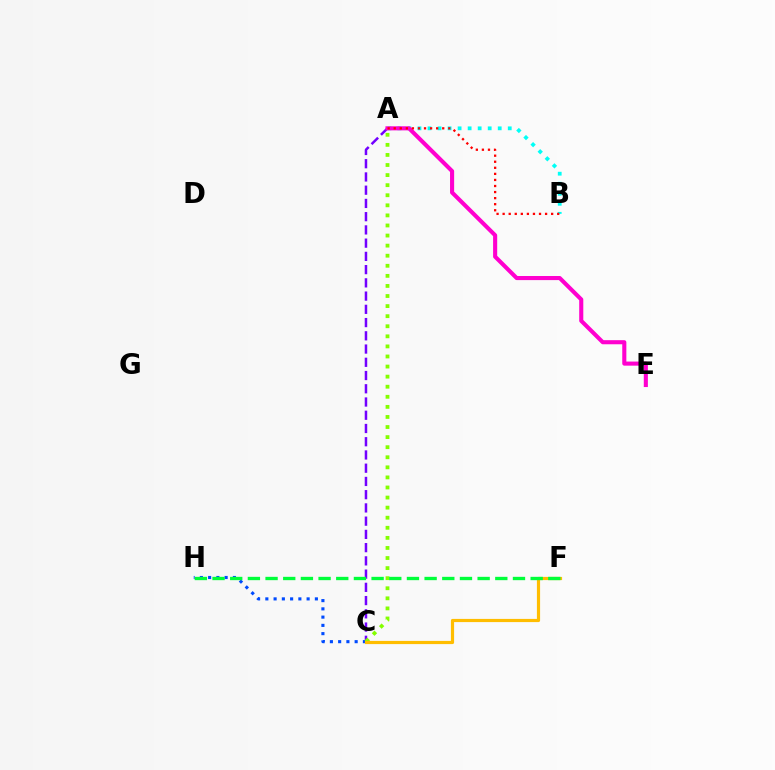{('A', 'C'): [{'color': '#7200ff', 'line_style': 'dashed', 'thickness': 1.8}, {'color': '#84ff00', 'line_style': 'dotted', 'thickness': 2.74}], ('C', 'H'): [{'color': '#004bff', 'line_style': 'dotted', 'thickness': 2.24}], ('A', 'B'): [{'color': '#00fff6', 'line_style': 'dotted', 'thickness': 2.72}, {'color': '#ff0000', 'line_style': 'dotted', 'thickness': 1.65}], ('C', 'F'): [{'color': '#ffbd00', 'line_style': 'solid', 'thickness': 2.29}], ('A', 'E'): [{'color': '#ff00cf', 'line_style': 'solid', 'thickness': 2.95}], ('F', 'H'): [{'color': '#00ff39', 'line_style': 'dashed', 'thickness': 2.4}]}